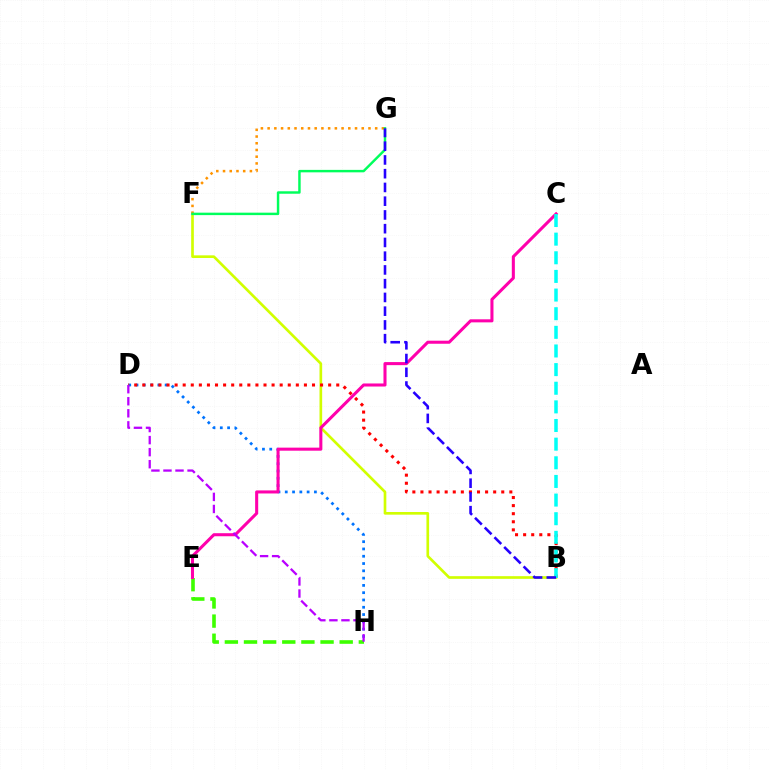{('E', 'H'): [{'color': '#3dff00', 'line_style': 'dashed', 'thickness': 2.6}], ('D', 'H'): [{'color': '#0074ff', 'line_style': 'dotted', 'thickness': 1.98}, {'color': '#b900ff', 'line_style': 'dashed', 'thickness': 1.64}], ('B', 'F'): [{'color': '#d1ff00', 'line_style': 'solid', 'thickness': 1.92}], ('C', 'E'): [{'color': '#ff00ac', 'line_style': 'solid', 'thickness': 2.2}], ('F', 'G'): [{'color': '#ff9400', 'line_style': 'dotted', 'thickness': 1.83}, {'color': '#00ff5c', 'line_style': 'solid', 'thickness': 1.77}], ('B', 'D'): [{'color': '#ff0000', 'line_style': 'dotted', 'thickness': 2.2}], ('B', 'C'): [{'color': '#00fff6', 'line_style': 'dashed', 'thickness': 2.53}], ('B', 'G'): [{'color': '#2500ff', 'line_style': 'dashed', 'thickness': 1.87}]}